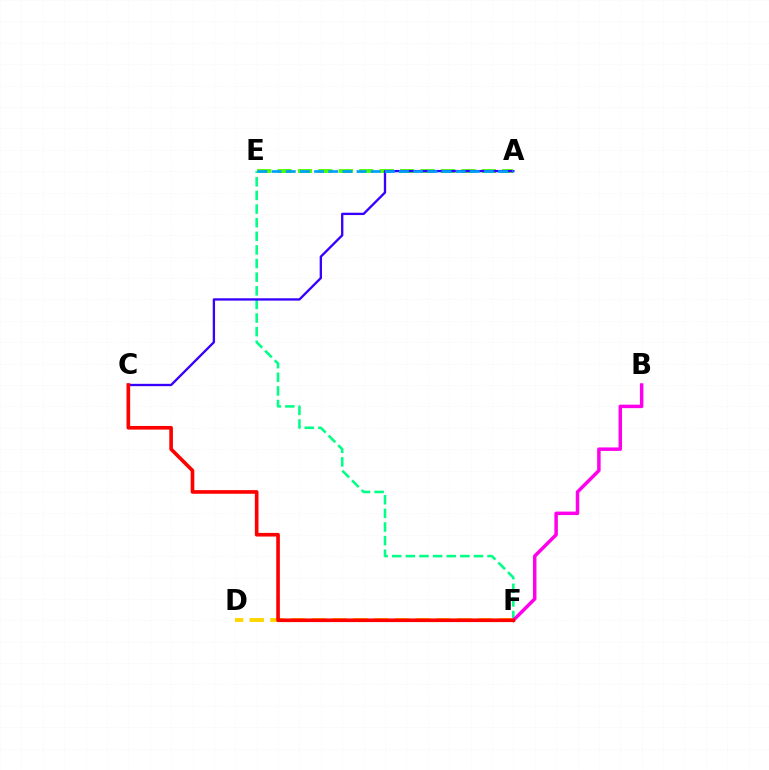{('A', 'E'): [{'color': '#4fff00', 'line_style': 'dashed', 'thickness': 2.78}, {'color': '#009eff', 'line_style': 'dashed', 'thickness': 1.92}], ('E', 'F'): [{'color': '#00ff86', 'line_style': 'dashed', 'thickness': 1.85}], ('A', 'C'): [{'color': '#3700ff', 'line_style': 'solid', 'thickness': 1.68}], ('D', 'F'): [{'color': '#ffd500', 'line_style': 'dashed', 'thickness': 2.82}], ('B', 'F'): [{'color': '#ff00ed', 'line_style': 'solid', 'thickness': 2.5}], ('C', 'F'): [{'color': '#ff0000', 'line_style': 'solid', 'thickness': 2.62}]}